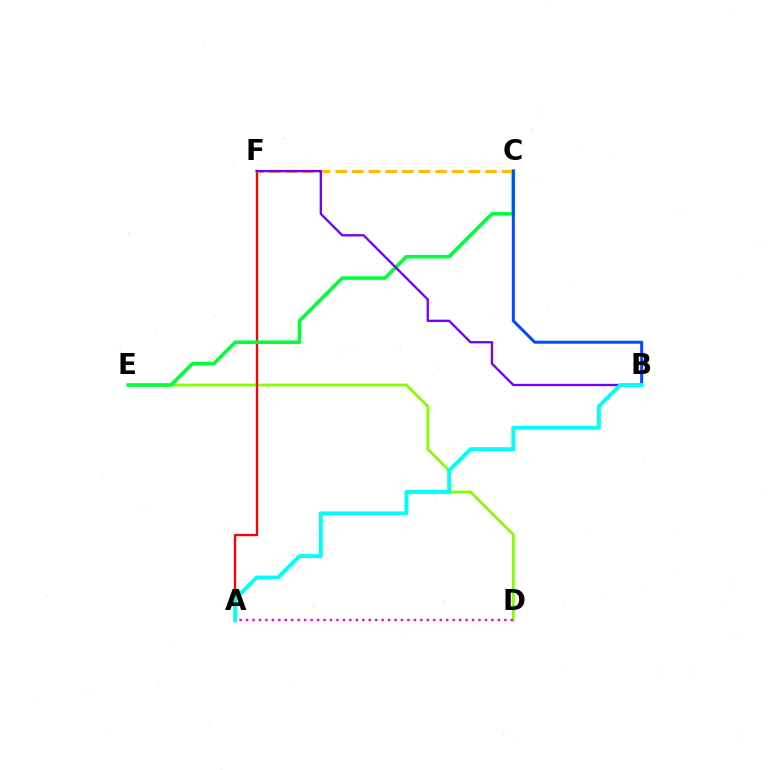{('D', 'E'): [{'color': '#84ff00', 'line_style': 'solid', 'thickness': 2.02}], ('A', 'F'): [{'color': '#ff0000', 'line_style': 'solid', 'thickness': 1.67}], ('C', 'E'): [{'color': '#00ff39', 'line_style': 'solid', 'thickness': 2.58}], ('C', 'F'): [{'color': '#ffbd00', 'line_style': 'dashed', 'thickness': 2.26}], ('B', 'C'): [{'color': '#004bff', 'line_style': 'solid', 'thickness': 2.17}], ('B', 'F'): [{'color': '#7200ff', 'line_style': 'solid', 'thickness': 1.66}], ('A', 'D'): [{'color': '#ff00cf', 'line_style': 'dotted', 'thickness': 1.75}], ('A', 'B'): [{'color': '#00fff6', 'line_style': 'solid', 'thickness': 2.79}]}